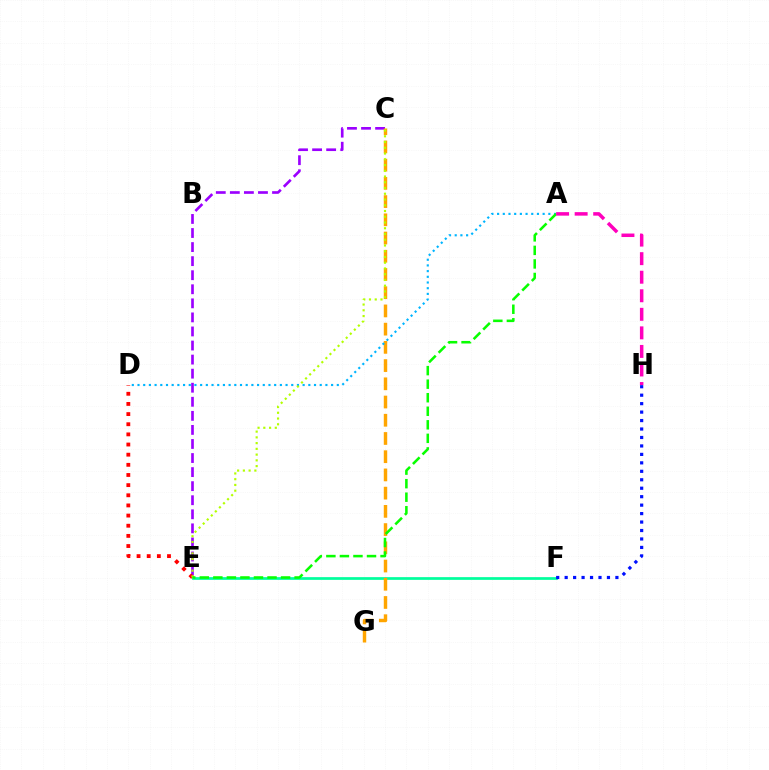{('C', 'E'): [{'color': '#9b00ff', 'line_style': 'dashed', 'thickness': 1.91}, {'color': '#b3ff00', 'line_style': 'dotted', 'thickness': 1.56}], ('E', 'F'): [{'color': '#00ff9d', 'line_style': 'solid', 'thickness': 1.96}], ('D', 'E'): [{'color': '#ff0000', 'line_style': 'dotted', 'thickness': 2.76}], ('C', 'G'): [{'color': '#ffa500', 'line_style': 'dashed', 'thickness': 2.48}], ('A', 'D'): [{'color': '#00b5ff', 'line_style': 'dotted', 'thickness': 1.55}], ('F', 'H'): [{'color': '#0010ff', 'line_style': 'dotted', 'thickness': 2.3}], ('A', 'E'): [{'color': '#08ff00', 'line_style': 'dashed', 'thickness': 1.84}], ('A', 'H'): [{'color': '#ff00bd', 'line_style': 'dashed', 'thickness': 2.52}]}